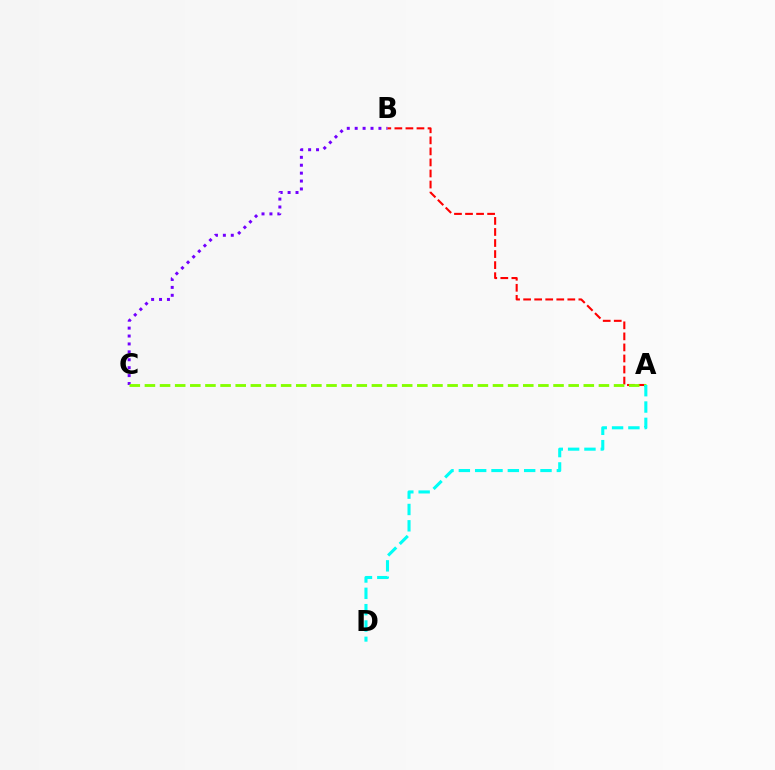{('B', 'C'): [{'color': '#7200ff', 'line_style': 'dotted', 'thickness': 2.15}], ('A', 'B'): [{'color': '#ff0000', 'line_style': 'dashed', 'thickness': 1.5}], ('A', 'C'): [{'color': '#84ff00', 'line_style': 'dashed', 'thickness': 2.06}], ('A', 'D'): [{'color': '#00fff6', 'line_style': 'dashed', 'thickness': 2.22}]}